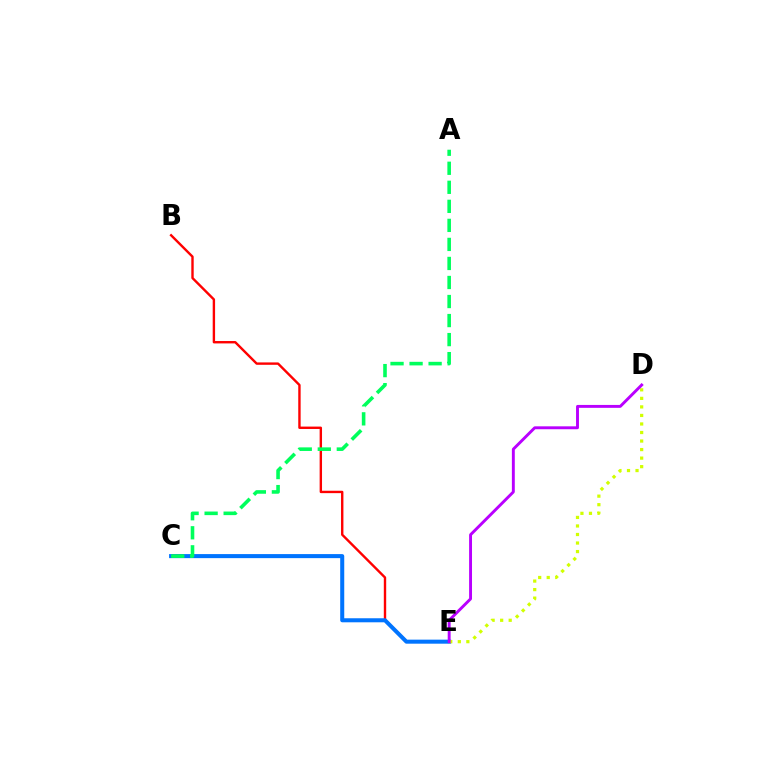{('B', 'E'): [{'color': '#ff0000', 'line_style': 'solid', 'thickness': 1.72}], ('C', 'E'): [{'color': '#0074ff', 'line_style': 'solid', 'thickness': 2.91}], ('A', 'C'): [{'color': '#00ff5c', 'line_style': 'dashed', 'thickness': 2.59}], ('D', 'E'): [{'color': '#d1ff00', 'line_style': 'dotted', 'thickness': 2.32}, {'color': '#b900ff', 'line_style': 'solid', 'thickness': 2.09}]}